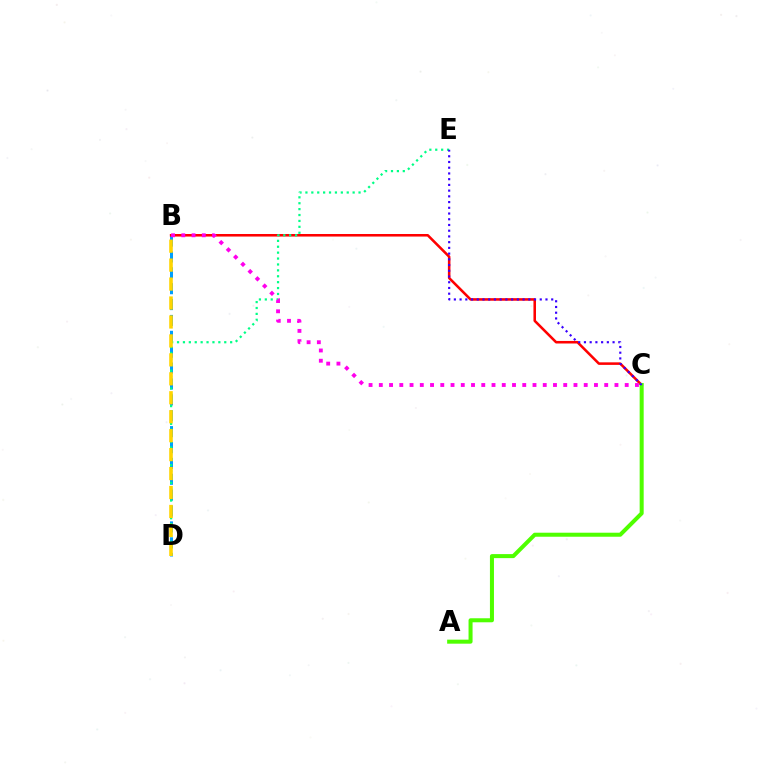{('B', 'D'): [{'color': '#009eff', 'line_style': 'dashed', 'thickness': 2.16}, {'color': '#ffd500', 'line_style': 'dashed', 'thickness': 2.57}], ('B', 'C'): [{'color': '#ff0000', 'line_style': 'solid', 'thickness': 1.84}, {'color': '#ff00ed', 'line_style': 'dotted', 'thickness': 2.78}], ('D', 'E'): [{'color': '#00ff86', 'line_style': 'dotted', 'thickness': 1.6}], ('A', 'C'): [{'color': '#4fff00', 'line_style': 'solid', 'thickness': 2.9}], ('C', 'E'): [{'color': '#3700ff', 'line_style': 'dotted', 'thickness': 1.56}]}